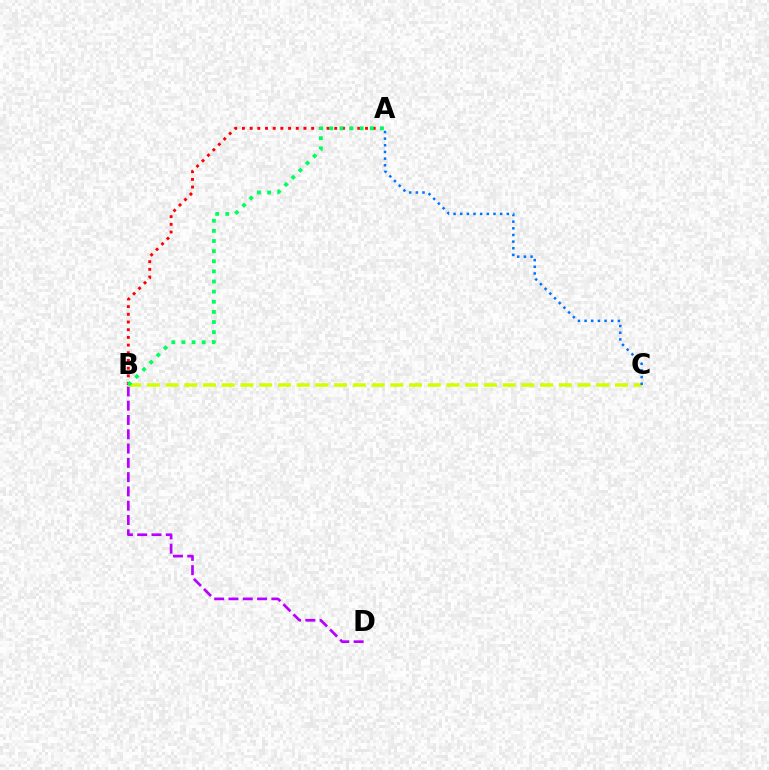{('B', 'D'): [{'color': '#b900ff', 'line_style': 'dashed', 'thickness': 1.94}], ('A', 'B'): [{'color': '#ff0000', 'line_style': 'dotted', 'thickness': 2.09}, {'color': '#00ff5c', 'line_style': 'dotted', 'thickness': 2.75}], ('B', 'C'): [{'color': '#d1ff00', 'line_style': 'dashed', 'thickness': 2.54}], ('A', 'C'): [{'color': '#0074ff', 'line_style': 'dotted', 'thickness': 1.81}]}